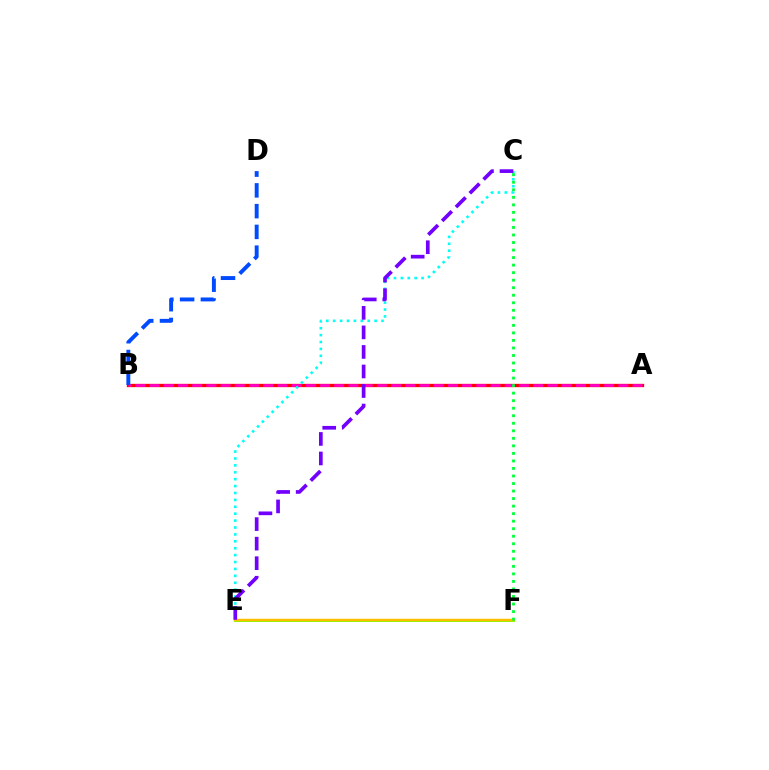{('A', 'B'): [{'color': '#ff0000', 'line_style': 'solid', 'thickness': 2.39}, {'color': '#ff00cf', 'line_style': 'dashed', 'thickness': 1.93}], ('E', 'F'): [{'color': '#84ff00', 'line_style': 'solid', 'thickness': 2.17}, {'color': '#ffbd00', 'line_style': 'solid', 'thickness': 1.77}], ('C', 'E'): [{'color': '#00fff6', 'line_style': 'dotted', 'thickness': 1.88}, {'color': '#7200ff', 'line_style': 'dashed', 'thickness': 2.65}], ('B', 'D'): [{'color': '#004bff', 'line_style': 'dashed', 'thickness': 2.82}], ('C', 'F'): [{'color': '#00ff39', 'line_style': 'dotted', 'thickness': 2.05}]}